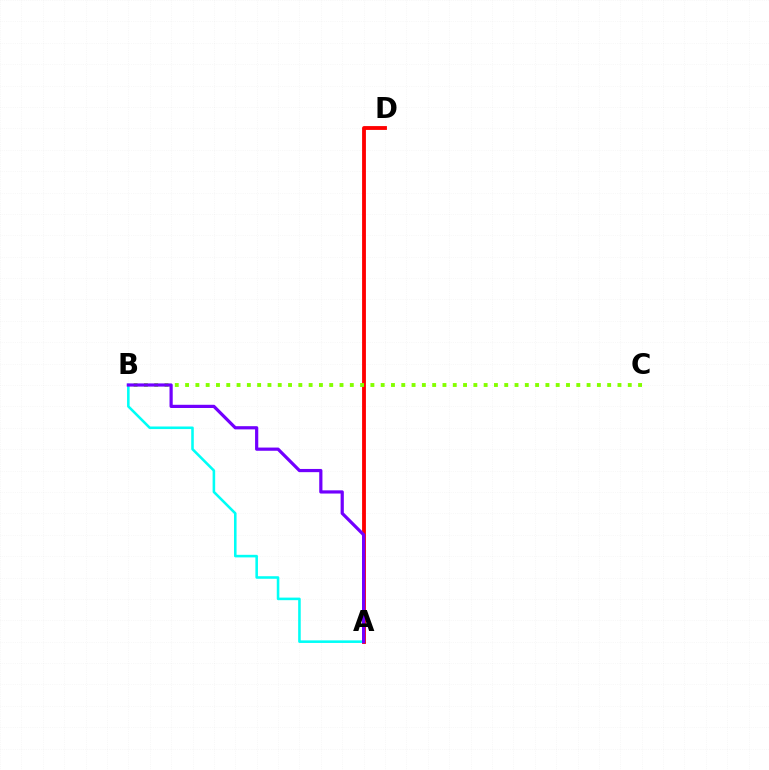{('A', 'D'): [{'color': '#ff0000', 'line_style': 'solid', 'thickness': 2.76}], ('B', 'C'): [{'color': '#84ff00', 'line_style': 'dotted', 'thickness': 2.8}], ('A', 'B'): [{'color': '#00fff6', 'line_style': 'solid', 'thickness': 1.85}, {'color': '#7200ff', 'line_style': 'solid', 'thickness': 2.31}]}